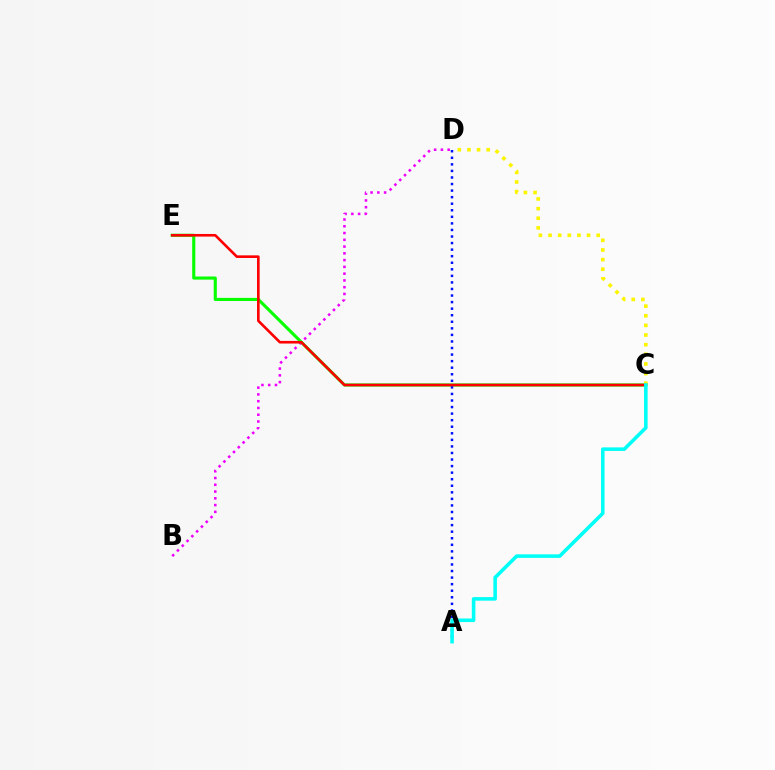{('B', 'D'): [{'color': '#ee00ff', 'line_style': 'dotted', 'thickness': 1.84}], ('C', 'E'): [{'color': '#08ff00', 'line_style': 'solid', 'thickness': 2.24}, {'color': '#ff0000', 'line_style': 'solid', 'thickness': 1.89}], ('A', 'D'): [{'color': '#0010ff', 'line_style': 'dotted', 'thickness': 1.78}], ('C', 'D'): [{'color': '#fcf500', 'line_style': 'dotted', 'thickness': 2.62}], ('A', 'C'): [{'color': '#00fff6', 'line_style': 'solid', 'thickness': 2.57}]}